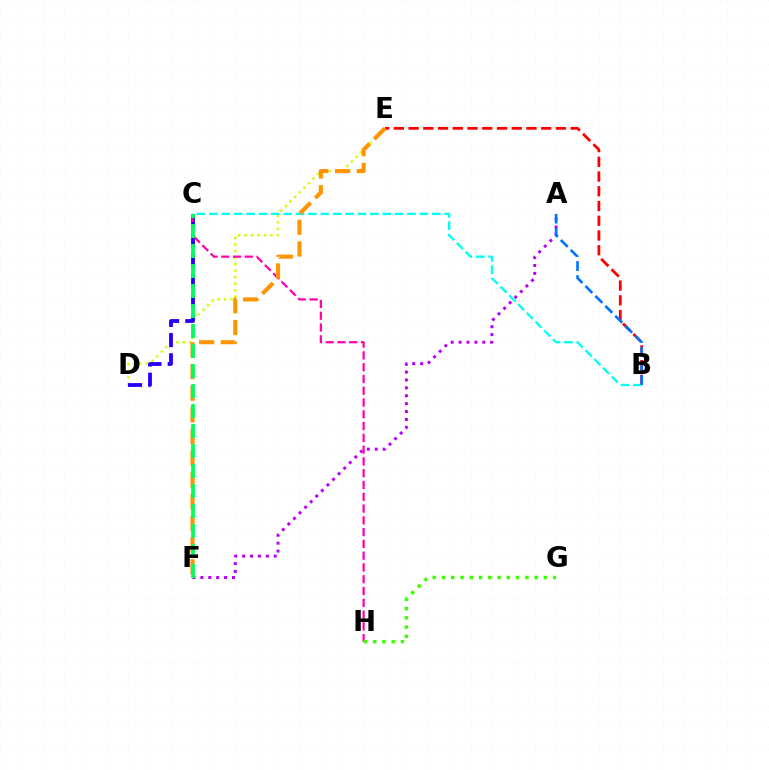{('D', 'E'): [{'color': '#d1ff00', 'line_style': 'dotted', 'thickness': 1.77}], ('B', 'E'): [{'color': '#ff0000', 'line_style': 'dashed', 'thickness': 2.0}], ('C', 'D'): [{'color': '#2500ff', 'line_style': 'dashed', 'thickness': 2.75}], ('A', 'F'): [{'color': '#b900ff', 'line_style': 'dotted', 'thickness': 2.14}], ('C', 'H'): [{'color': '#ff00ac', 'line_style': 'dashed', 'thickness': 1.6}], ('B', 'C'): [{'color': '#00fff6', 'line_style': 'dashed', 'thickness': 1.68}], ('A', 'B'): [{'color': '#0074ff', 'line_style': 'dashed', 'thickness': 1.91}], ('G', 'H'): [{'color': '#3dff00', 'line_style': 'dotted', 'thickness': 2.52}], ('E', 'F'): [{'color': '#ff9400', 'line_style': 'dashed', 'thickness': 2.95}], ('C', 'F'): [{'color': '#00ff5c', 'line_style': 'dashed', 'thickness': 2.72}]}